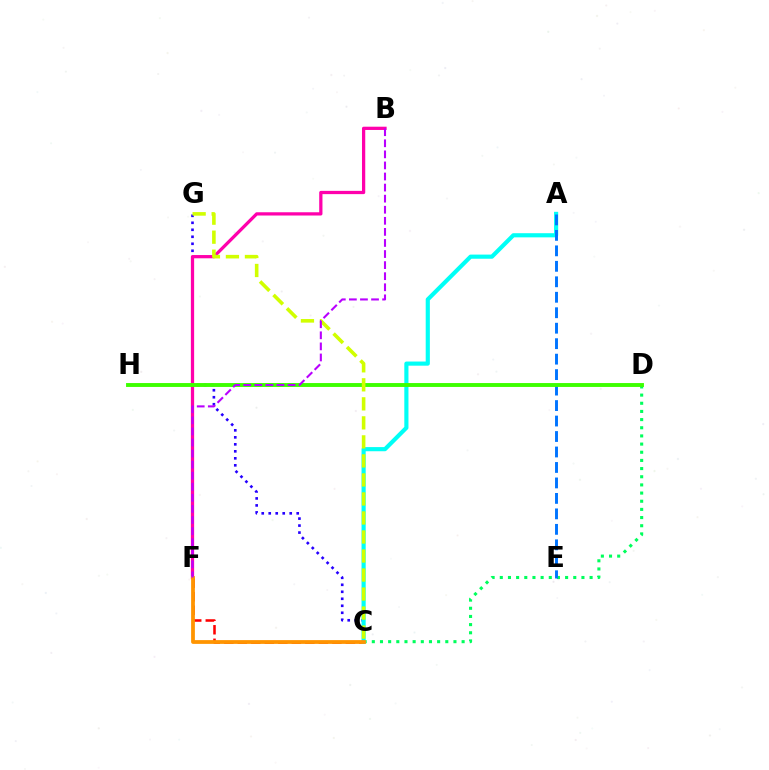{('C', 'G'): [{'color': '#2500ff', 'line_style': 'dotted', 'thickness': 1.9}, {'color': '#d1ff00', 'line_style': 'dashed', 'thickness': 2.58}], ('C', 'F'): [{'color': '#ff0000', 'line_style': 'dashed', 'thickness': 1.84}, {'color': '#ff9400', 'line_style': 'solid', 'thickness': 2.72}], ('C', 'D'): [{'color': '#00ff5c', 'line_style': 'dotted', 'thickness': 2.22}], ('A', 'C'): [{'color': '#00fff6', 'line_style': 'solid', 'thickness': 2.98}], ('A', 'E'): [{'color': '#0074ff', 'line_style': 'dashed', 'thickness': 2.1}], ('B', 'F'): [{'color': '#ff00ac', 'line_style': 'solid', 'thickness': 2.34}, {'color': '#b900ff', 'line_style': 'dashed', 'thickness': 1.5}], ('D', 'H'): [{'color': '#3dff00', 'line_style': 'solid', 'thickness': 2.8}]}